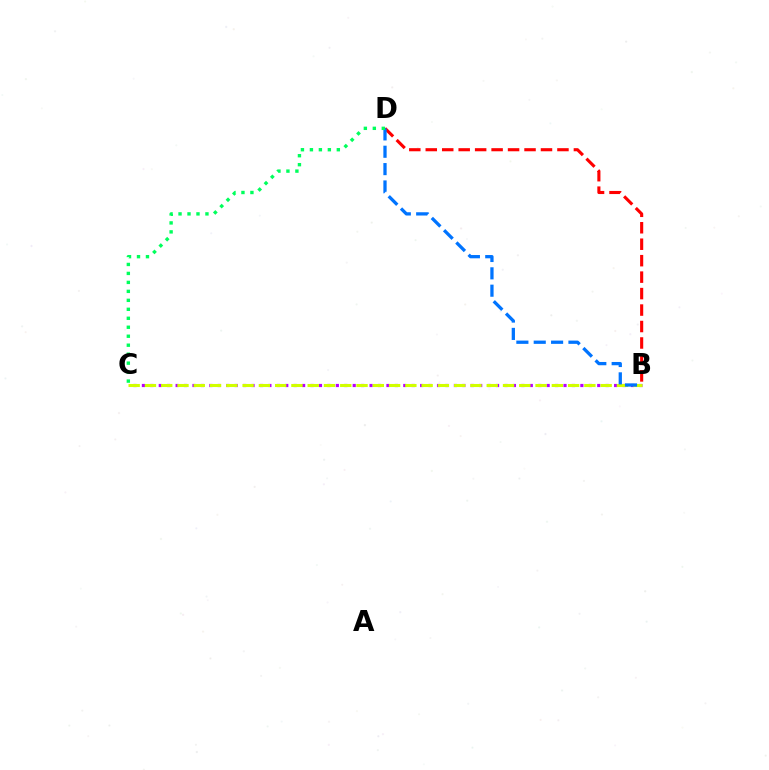{('B', 'C'): [{'color': '#b900ff', 'line_style': 'dotted', 'thickness': 2.29}, {'color': '#d1ff00', 'line_style': 'dashed', 'thickness': 2.21}], ('B', 'D'): [{'color': '#ff0000', 'line_style': 'dashed', 'thickness': 2.24}, {'color': '#0074ff', 'line_style': 'dashed', 'thickness': 2.36}], ('C', 'D'): [{'color': '#00ff5c', 'line_style': 'dotted', 'thickness': 2.44}]}